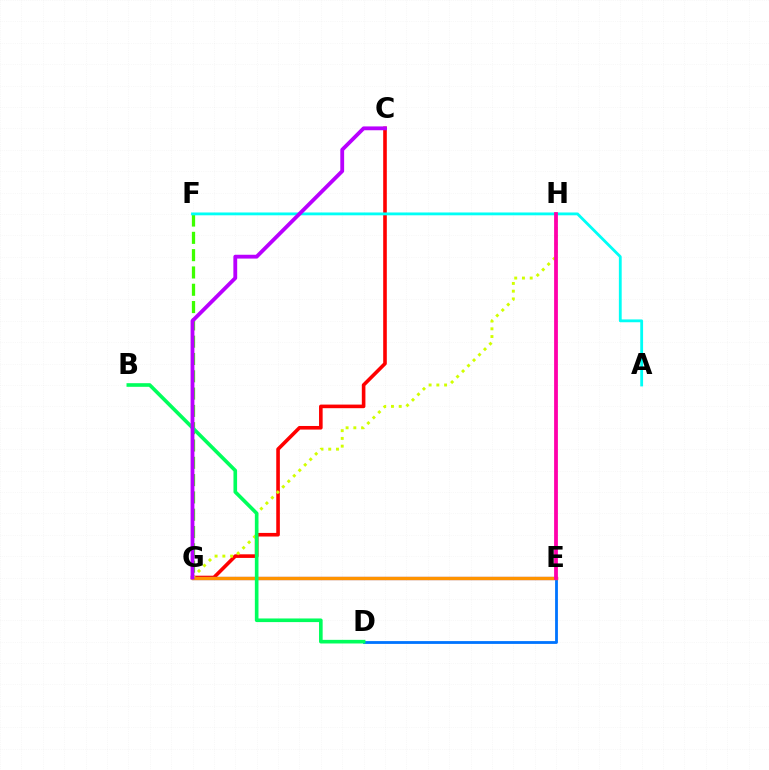{('F', 'G'): [{'color': '#3dff00', 'line_style': 'dashed', 'thickness': 2.35}], ('D', 'E'): [{'color': '#0074ff', 'line_style': 'solid', 'thickness': 2.02}], ('C', 'G'): [{'color': '#ff0000', 'line_style': 'solid', 'thickness': 2.6}, {'color': '#b900ff', 'line_style': 'solid', 'thickness': 2.75}], ('E', 'G'): [{'color': '#2500ff', 'line_style': 'solid', 'thickness': 2.29}, {'color': '#ff9400', 'line_style': 'solid', 'thickness': 2.43}], ('A', 'F'): [{'color': '#00fff6', 'line_style': 'solid', 'thickness': 2.03}], ('G', 'H'): [{'color': '#d1ff00', 'line_style': 'dotted', 'thickness': 2.11}], ('B', 'D'): [{'color': '#00ff5c', 'line_style': 'solid', 'thickness': 2.61}], ('E', 'H'): [{'color': '#ff00ac', 'line_style': 'solid', 'thickness': 2.73}]}